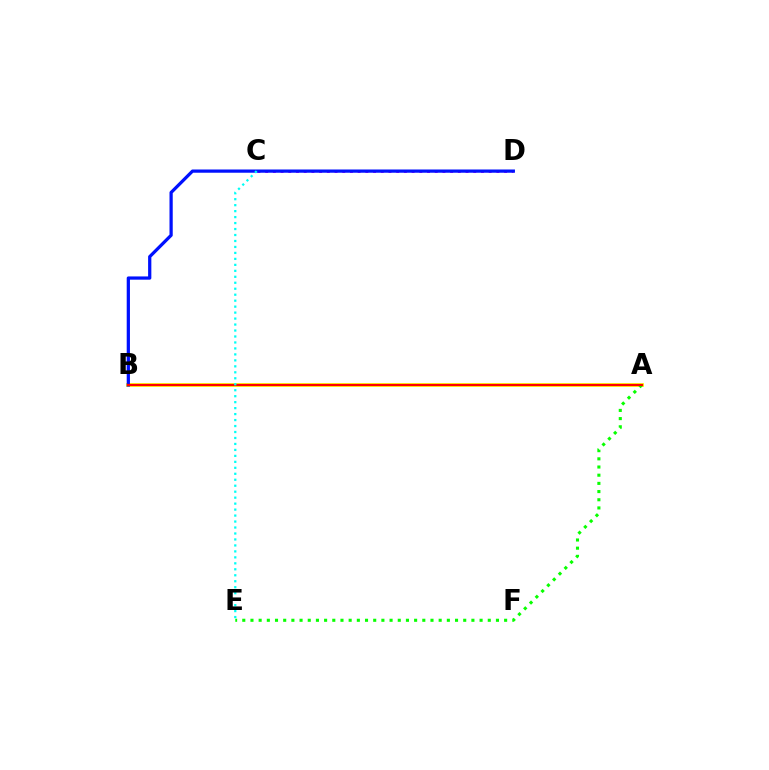{('C', 'D'): [{'color': '#ee00ff', 'line_style': 'dotted', 'thickness': 2.09}], ('A', 'B'): [{'color': '#fcf500', 'line_style': 'solid', 'thickness': 2.73}, {'color': '#ff0000', 'line_style': 'solid', 'thickness': 1.58}], ('B', 'D'): [{'color': '#0010ff', 'line_style': 'solid', 'thickness': 2.33}], ('A', 'E'): [{'color': '#08ff00', 'line_style': 'dotted', 'thickness': 2.22}], ('C', 'E'): [{'color': '#00fff6', 'line_style': 'dotted', 'thickness': 1.62}]}